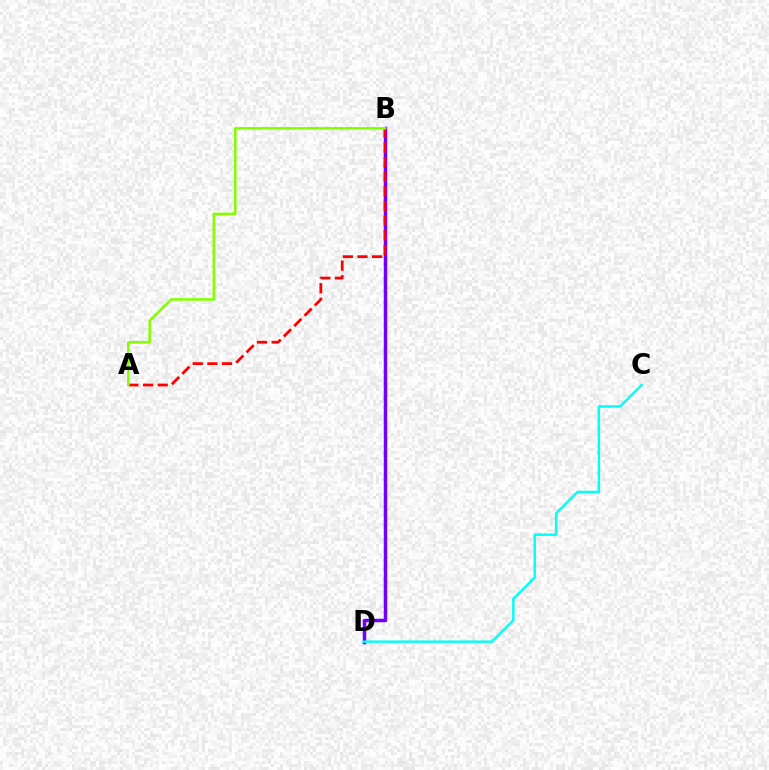{('B', 'D'): [{'color': '#7200ff', 'line_style': 'solid', 'thickness': 2.51}], ('C', 'D'): [{'color': '#00fff6', 'line_style': 'solid', 'thickness': 1.73}], ('A', 'B'): [{'color': '#ff0000', 'line_style': 'dashed', 'thickness': 1.99}, {'color': '#84ff00', 'line_style': 'solid', 'thickness': 1.85}]}